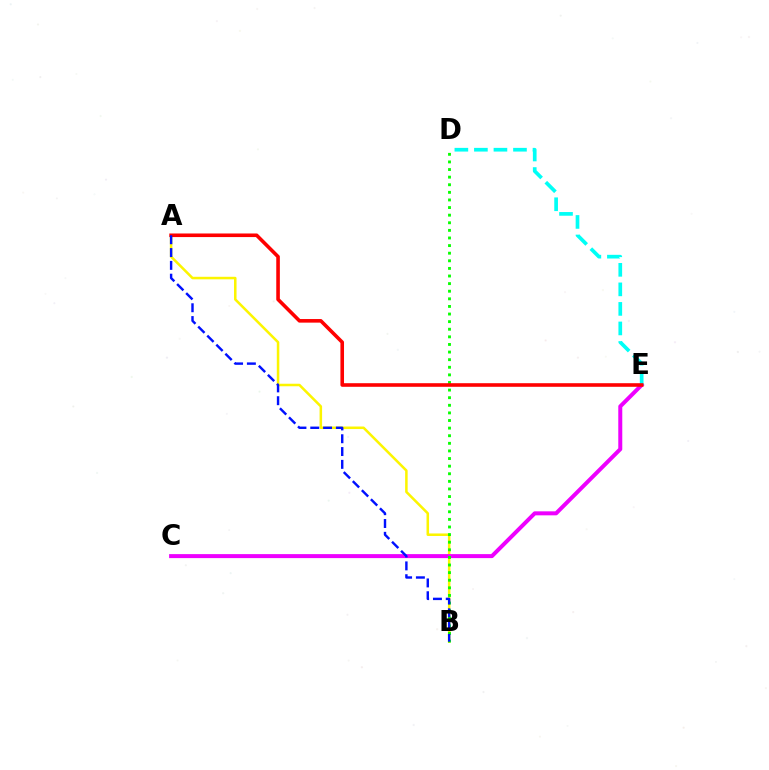{('A', 'B'): [{'color': '#fcf500', 'line_style': 'solid', 'thickness': 1.82}, {'color': '#0010ff', 'line_style': 'dashed', 'thickness': 1.74}], ('C', 'E'): [{'color': '#ee00ff', 'line_style': 'solid', 'thickness': 2.88}], ('B', 'D'): [{'color': '#08ff00', 'line_style': 'dotted', 'thickness': 2.07}], ('D', 'E'): [{'color': '#00fff6', 'line_style': 'dashed', 'thickness': 2.65}], ('A', 'E'): [{'color': '#ff0000', 'line_style': 'solid', 'thickness': 2.59}]}